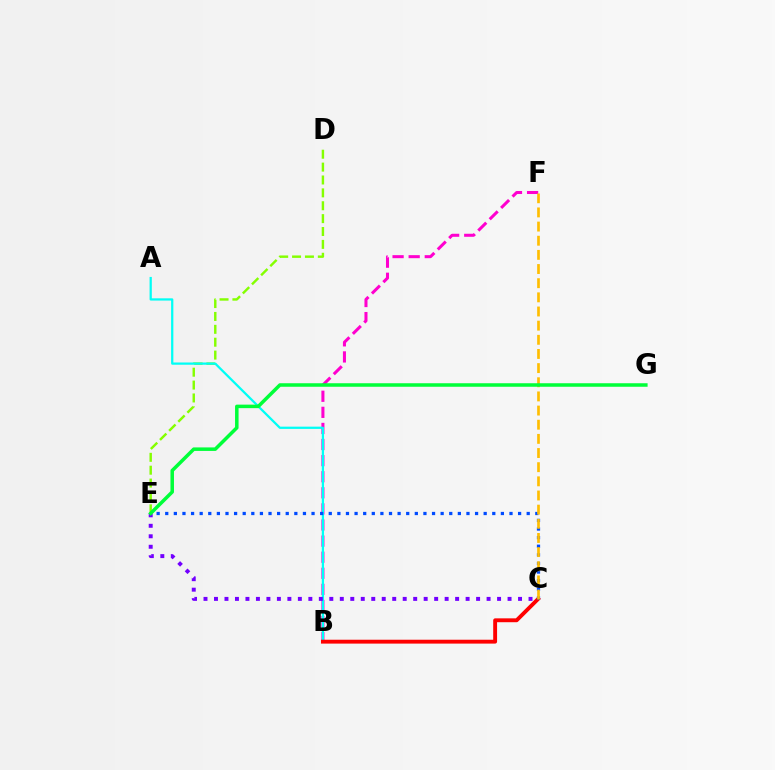{('D', 'E'): [{'color': '#84ff00', 'line_style': 'dashed', 'thickness': 1.75}], ('B', 'F'): [{'color': '#ff00cf', 'line_style': 'dashed', 'thickness': 2.19}], ('A', 'B'): [{'color': '#00fff6', 'line_style': 'solid', 'thickness': 1.62}], ('B', 'C'): [{'color': '#ff0000', 'line_style': 'solid', 'thickness': 2.79}], ('C', 'E'): [{'color': '#004bff', 'line_style': 'dotted', 'thickness': 2.34}, {'color': '#7200ff', 'line_style': 'dotted', 'thickness': 2.85}], ('C', 'F'): [{'color': '#ffbd00', 'line_style': 'dashed', 'thickness': 1.92}], ('E', 'G'): [{'color': '#00ff39', 'line_style': 'solid', 'thickness': 2.53}]}